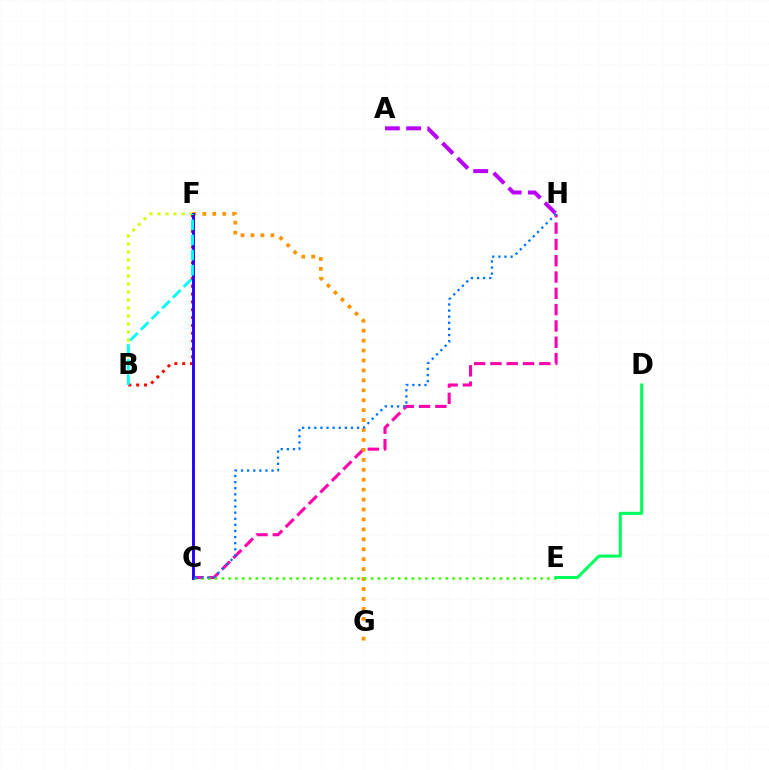{('C', 'H'): [{'color': '#ff00ac', 'line_style': 'dashed', 'thickness': 2.22}, {'color': '#0074ff', 'line_style': 'dotted', 'thickness': 1.66}], ('B', 'F'): [{'color': '#d1ff00', 'line_style': 'dotted', 'thickness': 2.18}, {'color': '#ff0000', 'line_style': 'dotted', 'thickness': 2.13}, {'color': '#00fff6', 'line_style': 'dashed', 'thickness': 2.05}], ('F', 'G'): [{'color': '#ff9400', 'line_style': 'dotted', 'thickness': 2.7}], ('C', 'F'): [{'color': '#2500ff', 'line_style': 'solid', 'thickness': 2.09}], ('C', 'E'): [{'color': '#3dff00', 'line_style': 'dotted', 'thickness': 1.84}], ('A', 'H'): [{'color': '#b900ff', 'line_style': 'dashed', 'thickness': 2.88}], ('D', 'E'): [{'color': '#00ff5c', 'line_style': 'solid', 'thickness': 2.2}]}